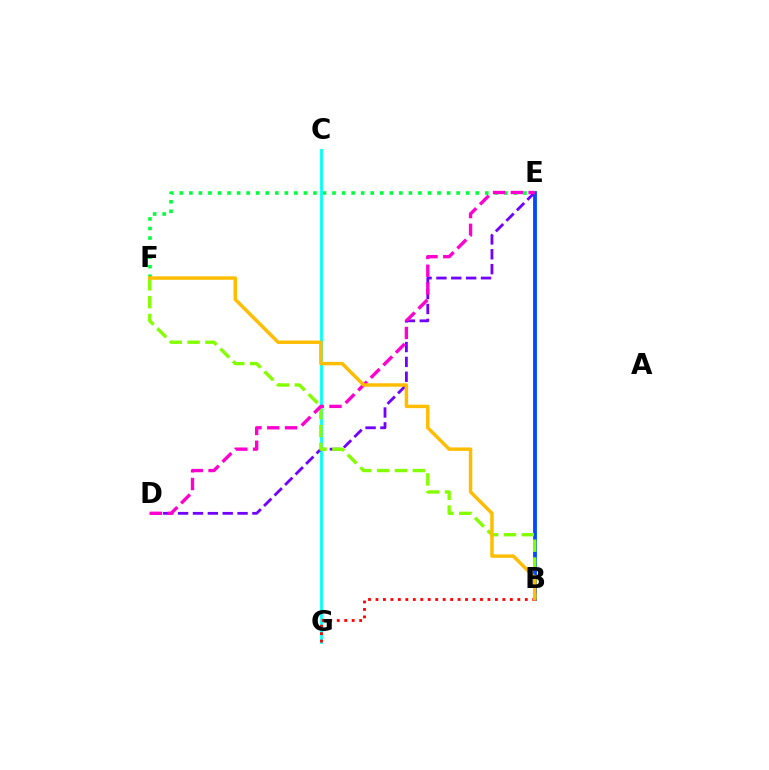{('B', 'E'): [{'color': '#004bff', 'line_style': 'solid', 'thickness': 2.75}], ('E', 'F'): [{'color': '#00ff39', 'line_style': 'dotted', 'thickness': 2.59}], ('C', 'G'): [{'color': '#00fff6', 'line_style': 'solid', 'thickness': 1.99}], ('D', 'E'): [{'color': '#7200ff', 'line_style': 'dashed', 'thickness': 2.02}, {'color': '#ff00cf', 'line_style': 'dashed', 'thickness': 2.42}], ('B', 'G'): [{'color': '#ff0000', 'line_style': 'dotted', 'thickness': 2.03}], ('B', 'F'): [{'color': '#84ff00', 'line_style': 'dashed', 'thickness': 2.42}, {'color': '#ffbd00', 'line_style': 'solid', 'thickness': 2.48}]}